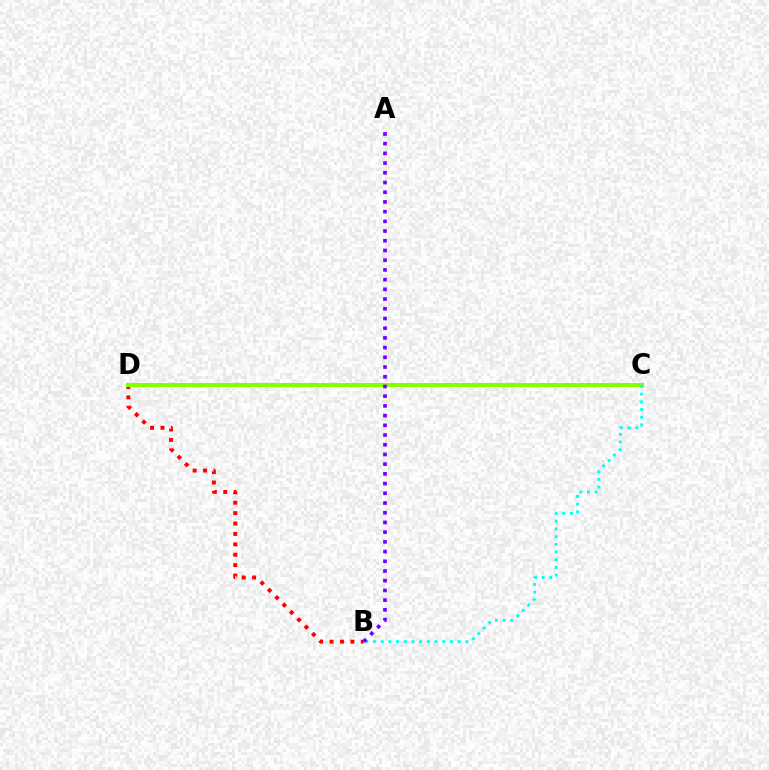{('B', 'D'): [{'color': '#ff0000', 'line_style': 'dotted', 'thickness': 2.83}], ('C', 'D'): [{'color': '#84ff00', 'line_style': 'solid', 'thickness': 2.9}], ('B', 'C'): [{'color': '#00fff6', 'line_style': 'dotted', 'thickness': 2.09}], ('A', 'B'): [{'color': '#7200ff', 'line_style': 'dotted', 'thickness': 2.64}]}